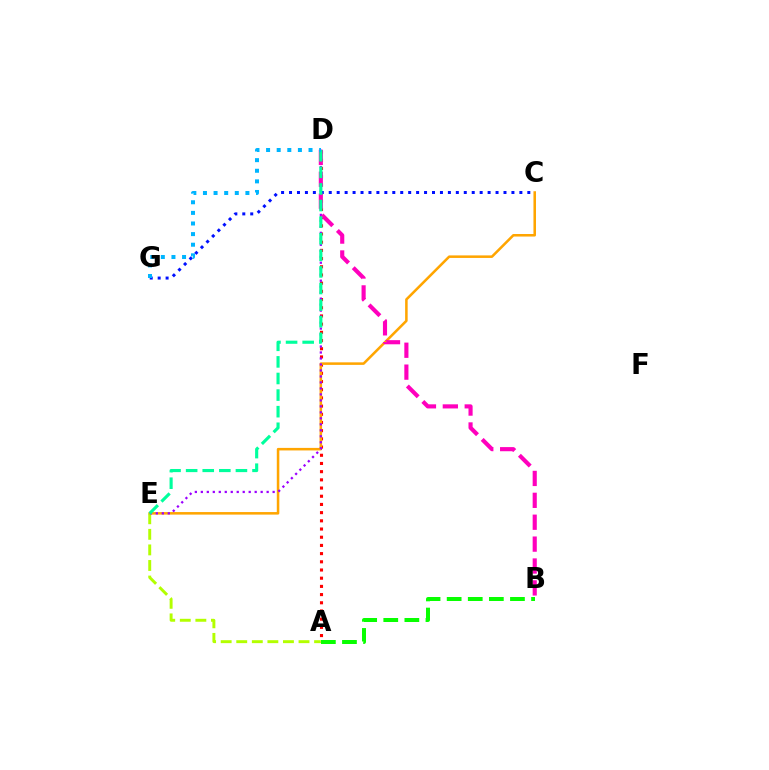{('A', 'D'): [{'color': '#ff0000', 'line_style': 'dotted', 'thickness': 2.23}], ('C', 'E'): [{'color': '#ffa500', 'line_style': 'solid', 'thickness': 1.83}], ('A', 'E'): [{'color': '#b3ff00', 'line_style': 'dashed', 'thickness': 2.11}], ('D', 'E'): [{'color': '#9b00ff', 'line_style': 'dotted', 'thickness': 1.63}, {'color': '#00ff9d', 'line_style': 'dashed', 'thickness': 2.25}], ('C', 'G'): [{'color': '#0010ff', 'line_style': 'dotted', 'thickness': 2.16}], ('B', 'D'): [{'color': '#ff00bd', 'line_style': 'dashed', 'thickness': 2.97}], ('D', 'G'): [{'color': '#00b5ff', 'line_style': 'dotted', 'thickness': 2.88}], ('A', 'B'): [{'color': '#08ff00', 'line_style': 'dashed', 'thickness': 2.87}]}